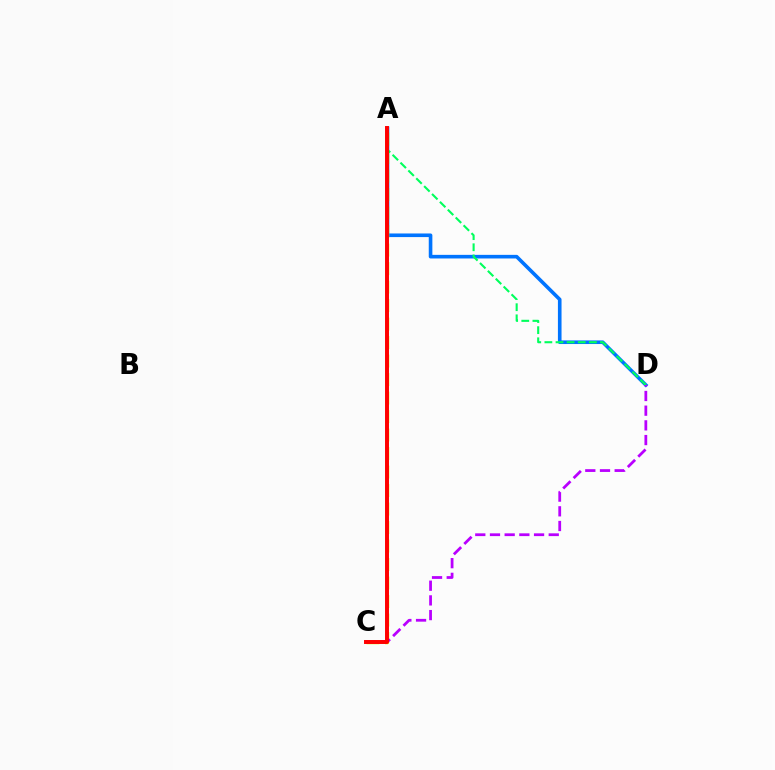{('A', 'D'): [{'color': '#0074ff', 'line_style': 'solid', 'thickness': 2.6}, {'color': '#00ff5c', 'line_style': 'dashed', 'thickness': 1.51}], ('A', 'C'): [{'color': '#d1ff00', 'line_style': 'dashed', 'thickness': 2.51}, {'color': '#ff0000', 'line_style': 'solid', 'thickness': 2.85}], ('C', 'D'): [{'color': '#b900ff', 'line_style': 'dashed', 'thickness': 2.0}]}